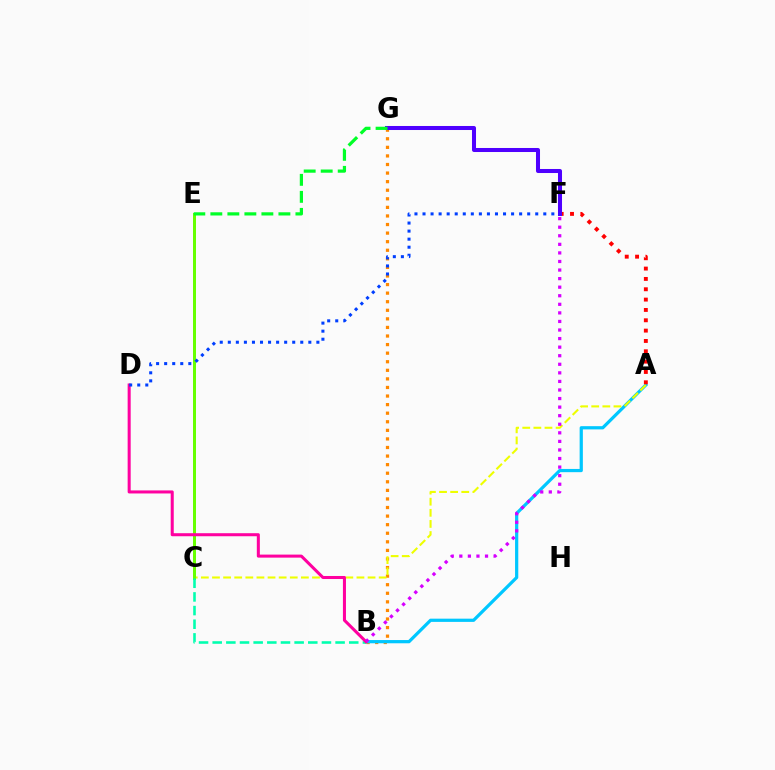{('B', 'G'): [{'color': '#ff8800', 'line_style': 'dotted', 'thickness': 2.33}], ('A', 'B'): [{'color': '#00c7ff', 'line_style': 'solid', 'thickness': 2.32}], ('A', 'F'): [{'color': '#ff0000', 'line_style': 'dotted', 'thickness': 2.81}], ('A', 'C'): [{'color': '#eeff00', 'line_style': 'dashed', 'thickness': 1.51}], ('C', 'E'): [{'color': '#66ff00', 'line_style': 'solid', 'thickness': 2.15}], ('B', 'C'): [{'color': '#00ffaf', 'line_style': 'dashed', 'thickness': 1.86}], ('B', 'D'): [{'color': '#ff00a0', 'line_style': 'solid', 'thickness': 2.19}], ('F', 'G'): [{'color': '#4f00ff', 'line_style': 'solid', 'thickness': 2.9}], ('D', 'F'): [{'color': '#003fff', 'line_style': 'dotted', 'thickness': 2.19}], ('B', 'F'): [{'color': '#d600ff', 'line_style': 'dotted', 'thickness': 2.33}], ('E', 'G'): [{'color': '#00ff27', 'line_style': 'dashed', 'thickness': 2.31}]}